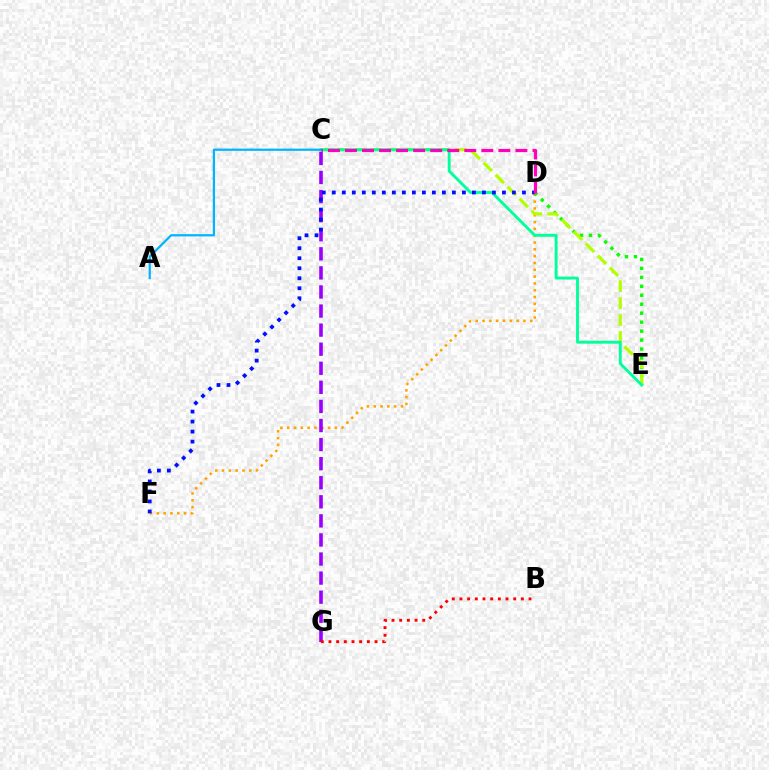{('D', 'F'): [{'color': '#ffa500', 'line_style': 'dotted', 'thickness': 1.85}, {'color': '#0010ff', 'line_style': 'dotted', 'thickness': 2.72}], ('D', 'E'): [{'color': '#08ff00', 'line_style': 'dotted', 'thickness': 2.44}], ('C', 'E'): [{'color': '#b3ff00', 'line_style': 'dashed', 'thickness': 2.3}, {'color': '#00ff9d', 'line_style': 'solid', 'thickness': 2.08}], ('C', 'G'): [{'color': '#9b00ff', 'line_style': 'dashed', 'thickness': 2.59}], ('A', 'C'): [{'color': '#00b5ff', 'line_style': 'solid', 'thickness': 1.61}], ('C', 'D'): [{'color': '#ff00bd', 'line_style': 'dashed', 'thickness': 2.32}], ('B', 'G'): [{'color': '#ff0000', 'line_style': 'dotted', 'thickness': 2.09}]}